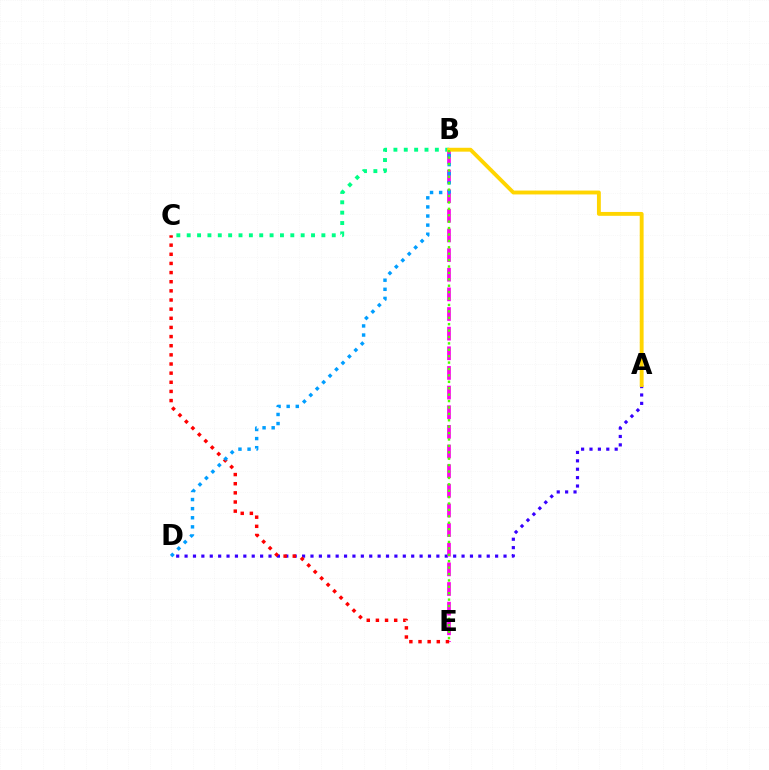{('B', 'C'): [{'color': '#00ff86', 'line_style': 'dotted', 'thickness': 2.81}], ('A', 'D'): [{'color': '#3700ff', 'line_style': 'dotted', 'thickness': 2.28}], ('B', 'E'): [{'color': '#ff00ed', 'line_style': 'dashed', 'thickness': 2.67}, {'color': '#4fff00', 'line_style': 'dotted', 'thickness': 1.74}], ('C', 'E'): [{'color': '#ff0000', 'line_style': 'dotted', 'thickness': 2.48}], ('B', 'D'): [{'color': '#009eff', 'line_style': 'dotted', 'thickness': 2.47}], ('A', 'B'): [{'color': '#ffd500', 'line_style': 'solid', 'thickness': 2.79}]}